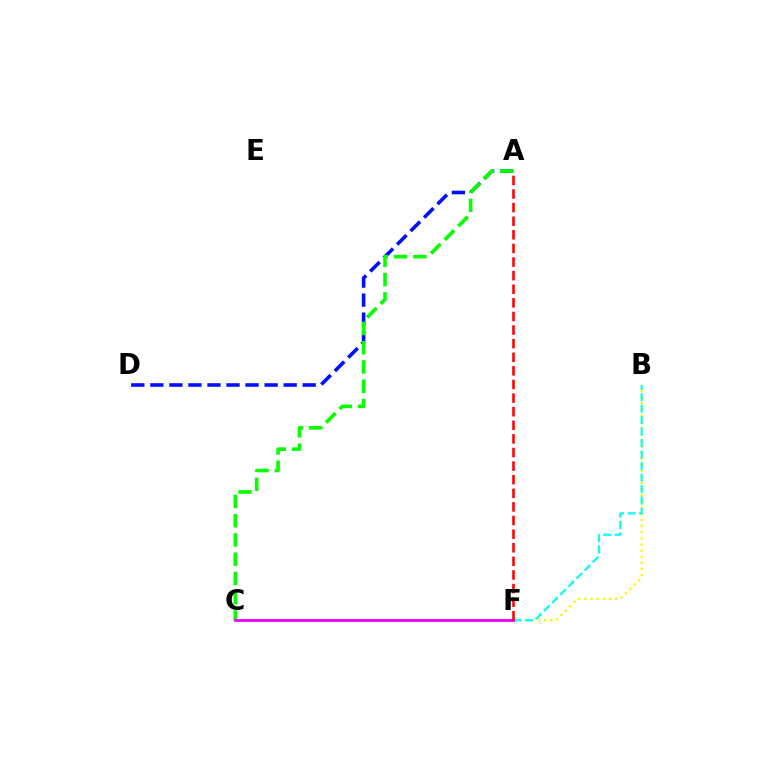{('B', 'F'): [{'color': '#fcf500', 'line_style': 'dotted', 'thickness': 1.67}, {'color': '#00fff6', 'line_style': 'dashed', 'thickness': 1.56}], ('A', 'D'): [{'color': '#0010ff', 'line_style': 'dashed', 'thickness': 2.59}], ('A', 'C'): [{'color': '#08ff00', 'line_style': 'dashed', 'thickness': 2.62}], ('C', 'F'): [{'color': '#ee00ff', 'line_style': 'solid', 'thickness': 2.01}], ('A', 'F'): [{'color': '#ff0000', 'line_style': 'dashed', 'thickness': 1.85}]}